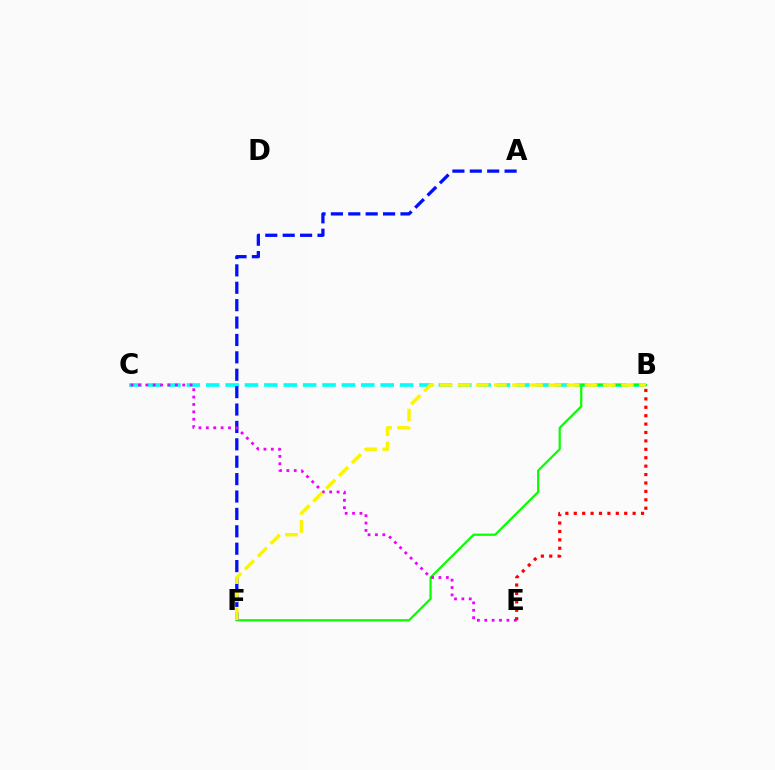{('B', 'C'): [{'color': '#00fff6', 'line_style': 'dashed', 'thickness': 2.63}], ('B', 'F'): [{'color': '#08ff00', 'line_style': 'solid', 'thickness': 1.6}, {'color': '#fcf500', 'line_style': 'dashed', 'thickness': 2.46}], ('A', 'F'): [{'color': '#0010ff', 'line_style': 'dashed', 'thickness': 2.36}], ('C', 'E'): [{'color': '#ee00ff', 'line_style': 'dotted', 'thickness': 2.0}], ('B', 'E'): [{'color': '#ff0000', 'line_style': 'dotted', 'thickness': 2.29}]}